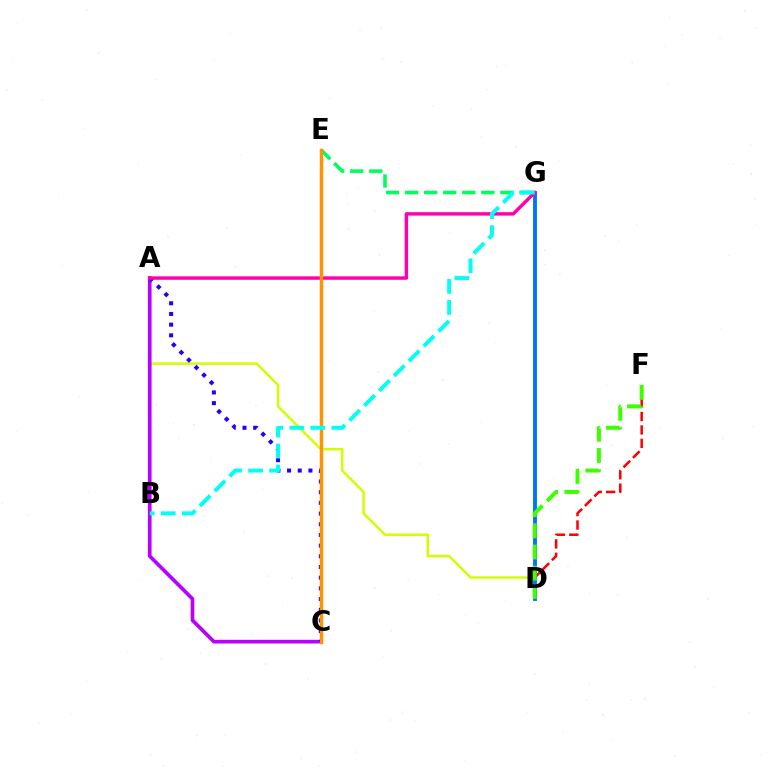{('E', 'G'): [{'color': '#00ff5c', 'line_style': 'dashed', 'thickness': 2.59}], ('D', 'F'): [{'color': '#ff0000', 'line_style': 'dashed', 'thickness': 1.82}, {'color': '#3dff00', 'line_style': 'dashed', 'thickness': 2.88}], ('A', 'D'): [{'color': '#d1ff00', 'line_style': 'solid', 'thickness': 1.8}], ('A', 'C'): [{'color': '#b900ff', 'line_style': 'solid', 'thickness': 2.66}, {'color': '#2500ff', 'line_style': 'dotted', 'thickness': 2.9}], ('D', 'G'): [{'color': '#0074ff', 'line_style': 'solid', 'thickness': 2.8}], ('A', 'G'): [{'color': '#ff00ac', 'line_style': 'solid', 'thickness': 2.48}], ('C', 'E'): [{'color': '#ff9400', 'line_style': 'solid', 'thickness': 2.48}], ('B', 'G'): [{'color': '#00fff6', 'line_style': 'dashed', 'thickness': 2.85}]}